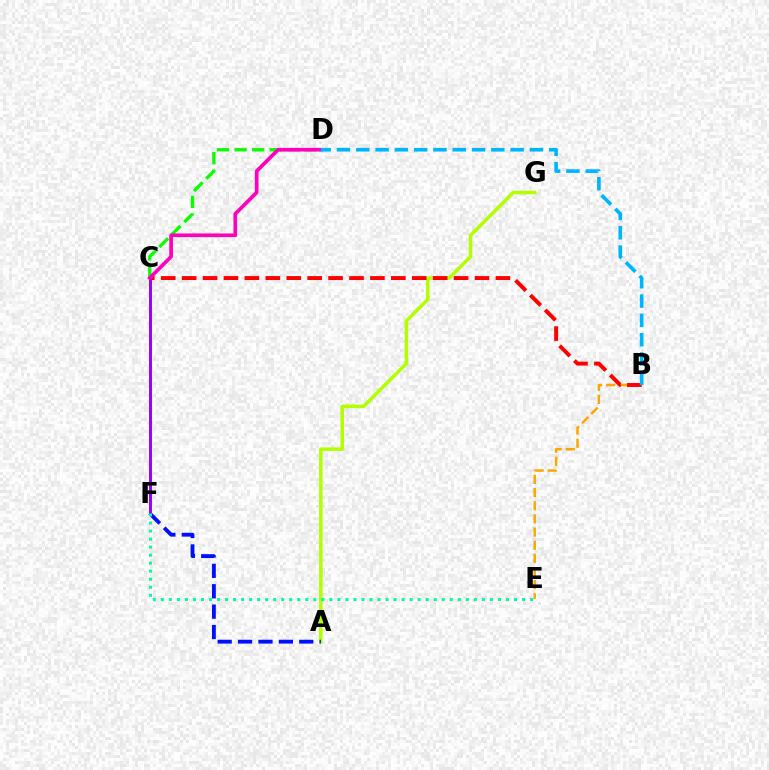{('B', 'E'): [{'color': '#ffa500', 'line_style': 'dashed', 'thickness': 1.79}], ('C', 'D'): [{'color': '#08ff00', 'line_style': 'dashed', 'thickness': 2.38}, {'color': '#ff00bd', 'line_style': 'solid', 'thickness': 2.65}], ('A', 'G'): [{'color': '#b3ff00', 'line_style': 'solid', 'thickness': 2.53}], ('B', 'C'): [{'color': '#ff0000', 'line_style': 'dashed', 'thickness': 2.84}], ('A', 'F'): [{'color': '#0010ff', 'line_style': 'dashed', 'thickness': 2.77}], ('C', 'F'): [{'color': '#9b00ff', 'line_style': 'solid', 'thickness': 2.13}], ('E', 'F'): [{'color': '#00ff9d', 'line_style': 'dotted', 'thickness': 2.18}], ('B', 'D'): [{'color': '#00b5ff', 'line_style': 'dashed', 'thickness': 2.62}]}